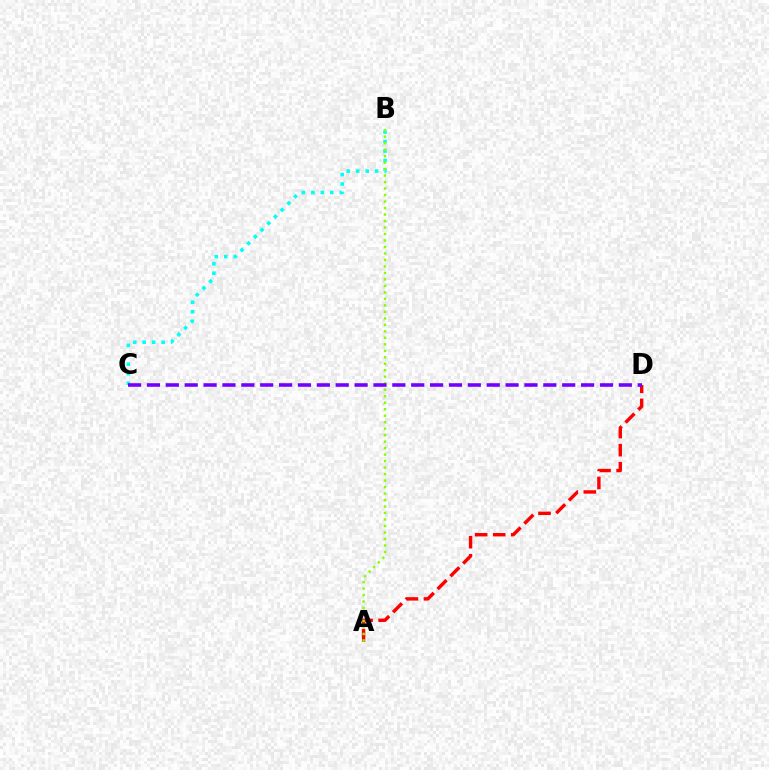{('B', 'C'): [{'color': '#00fff6', 'line_style': 'dotted', 'thickness': 2.57}], ('A', 'D'): [{'color': '#ff0000', 'line_style': 'dashed', 'thickness': 2.45}], ('A', 'B'): [{'color': '#84ff00', 'line_style': 'dotted', 'thickness': 1.76}], ('C', 'D'): [{'color': '#7200ff', 'line_style': 'dashed', 'thickness': 2.56}]}